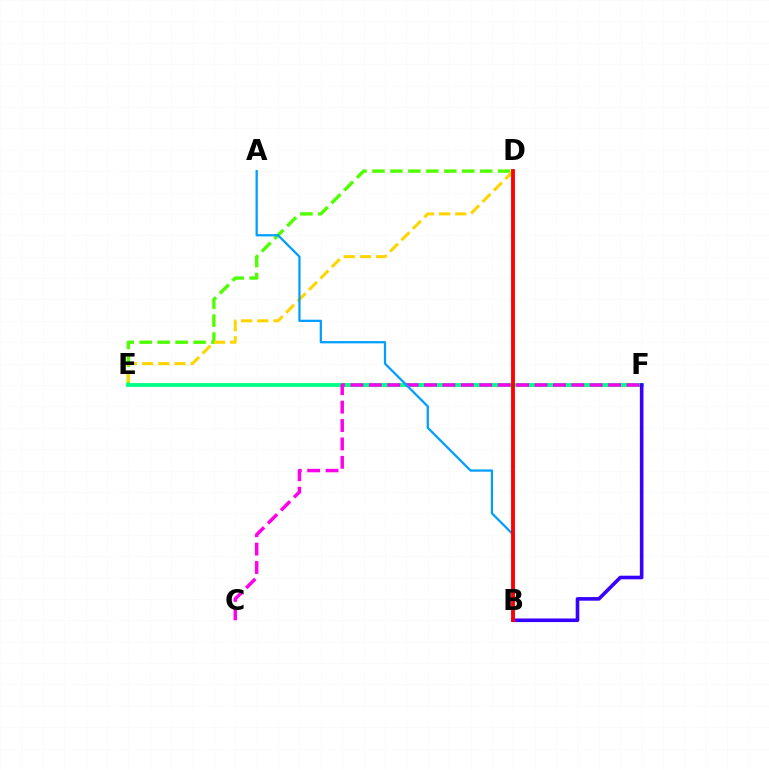{('D', 'E'): [{'color': '#4fff00', 'line_style': 'dashed', 'thickness': 2.44}, {'color': '#ffd500', 'line_style': 'dashed', 'thickness': 2.19}], ('E', 'F'): [{'color': '#00ff86', 'line_style': 'solid', 'thickness': 2.79}], ('C', 'F'): [{'color': '#ff00ed', 'line_style': 'dashed', 'thickness': 2.5}], ('A', 'B'): [{'color': '#009eff', 'line_style': 'solid', 'thickness': 1.62}], ('B', 'F'): [{'color': '#3700ff', 'line_style': 'solid', 'thickness': 2.6}], ('B', 'D'): [{'color': '#ff0000', 'line_style': 'solid', 'thickness': 2.77}]}